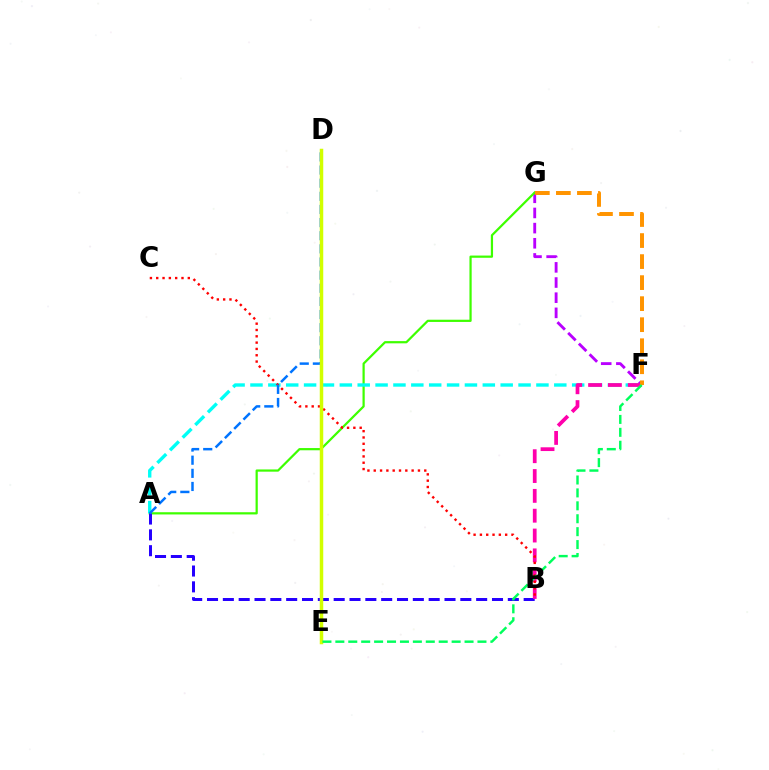{('F', 'G'): [{'color': '#b900ff', 'line_style': 'dashed', 'thickness': 2.06}, {'color': '#ff9400', 'line_style': 'dashed', 'thickness': 2.86}], ('A', 'G'): [{'color': '#3dff00', 'line_style': 'solid', 'thickness': 1.6}], ('A', 'F'): [{'color': '#00fff6', 'line_style': 'dashed', 'thickness': 2.43}], ('A', 'B'): [{'color': '#2500ff', 'line_style': 'dashed', 'thickness': 2.15}], ('B', 'F'): [{'color': '#ff00ac', 'line_style': 'dashed', 'thickness': 2.69}], ('B', 'C'): [{'color': '#ff0000', 'line_style': 'dotted', 'thickness': 1.72}], ('A', 'D'): [{'color': '#0074ff', 'line_style': 'dashed', 'thickness': 1.78}], ('D', 'E'): [{'color': '#d1ff00', 'line_style': 'solid', 'thickness': 2.52}], ('E', 'F'): [{'color': '#00ff5c', 'line_style': 'dashed', 'thickness': 1.76}]}